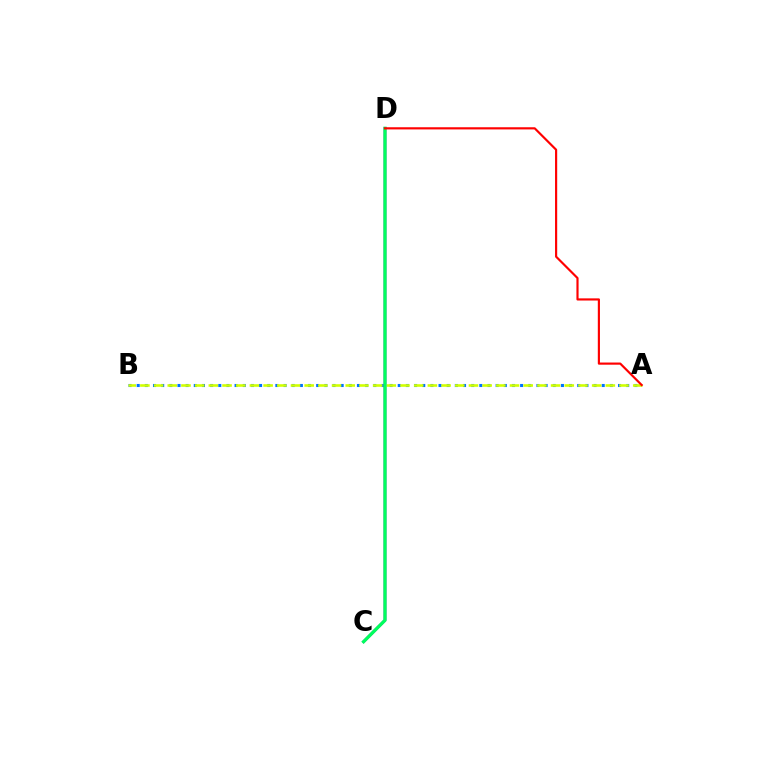{('A', 'B'): [{'color': '#0074ff', 'line_style': 'dotted', 'thickness': 2.22}, {'color': '#d1ff00', 'line_style': 'dashed', 'thickness': 1.86}], ('C', 'D'): [{'color': '#b900ff', 'line_style': 'solid', 'thickness': 1.96}, {'color': '#00ff5c', 'line_style': 'solid', 'thickness': 2.36}], ('A', 'D'): [{'color': '#ff0000', 'line_style': 'solid', 'thickness': 1.56}]}